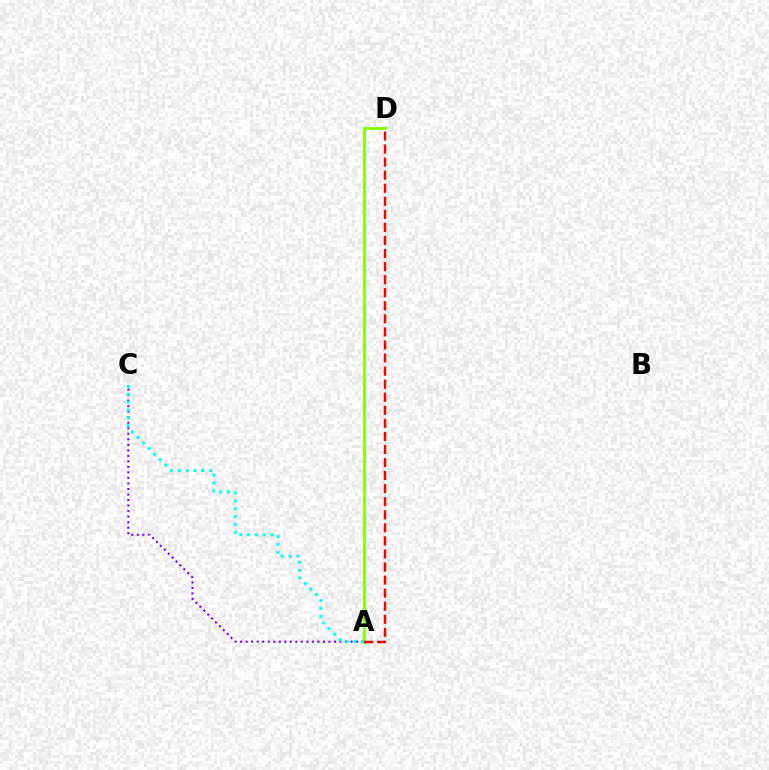{('A', 'C'): [{'color': '#7200ff', 'line_style': 'dotted', 'thickness': 1.5}, {'color': '#00fff6', 'line_style': 'dotted', 'thickness': 2.13}], ('A', 'D'): [{'color': '#84ff00', 'line_style': 'solid', 'thickness': 2.06}, {'color': '#ff0000', 'line_style': 'dashed', 'thickness': 1.77}]}